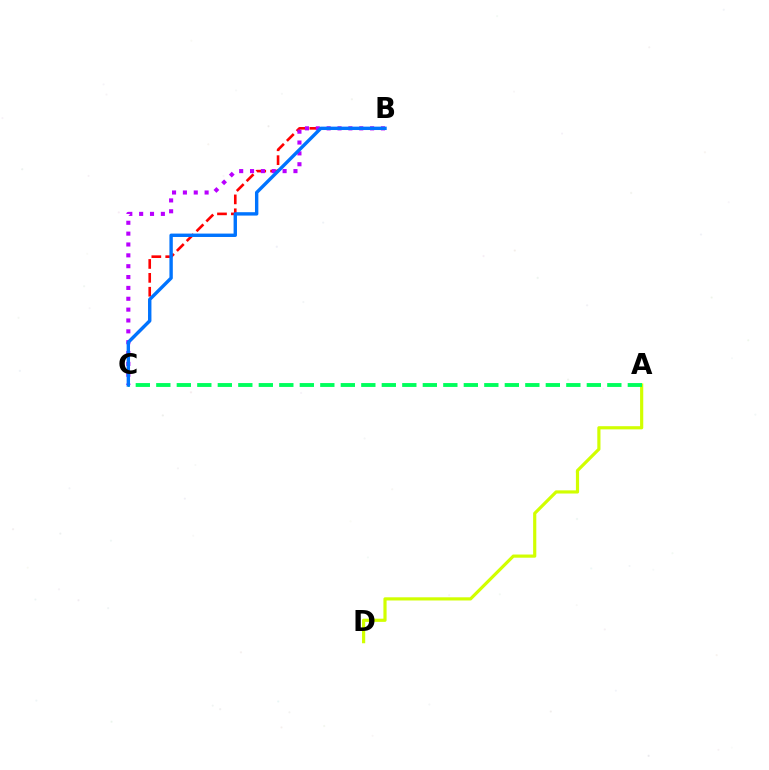{('A', 'D'): [{'color': '#d1ff00', 'line_style': 'solid', 'thickness': 2.29}], ('B', 'C'): [{'color': '#ff0000', 'line_style': 'dashed', 'thickness': 1.89}, {'color': '#b900ff', 'line_style': 'dotted', 'thickness': 2.95}, {'color': '#0074ff', 'line_style': 'solid', 'thickness': 2.44}], ('A', 'C'): [{'color': '#00ff5c', 'line_style': 'dashed', 'thickness': 2.79}]}